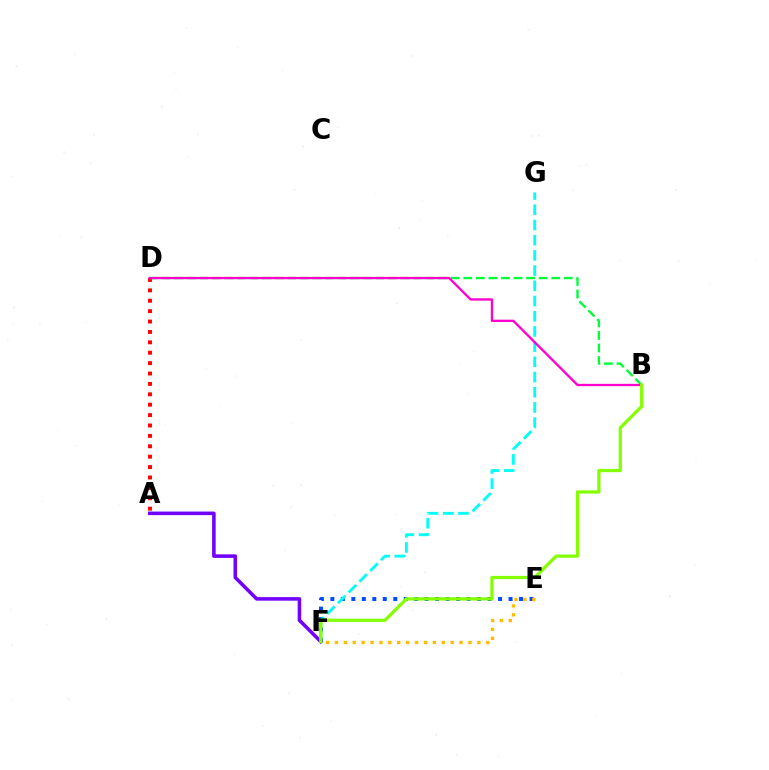{('E', 'F'): [{'color': '#004bff', 'line_style': 'dotted', 'thickness': 2.85}, {'color': '#ffbd00', 'line_style': 'dotted', 'thickness': 2.42}], ('A', 'D'): [{'color': '#ff0000', 'line_style': 'dotted', 'thickness': 2.82}], ('F', 'G'): [{'color': '#00fff6', 'line_style': 'dashed', 'thickness': 2.07}], ('A', 'F'): [{'color': '#7200ff', 'line_style': 'solid', 'thickness': 2.56}], ('B', 'D'): [{'color': '#00ff39', 'line_style': 'dashed', 'thickness': 1.71}, {'color': '#ff00cf', 'line_style': 'solid', 'thickness': 1.66}], ('B', 'F'): [{'color': '#84ff00', 'line_style': 'solid', 'thickness': 2.33}]}